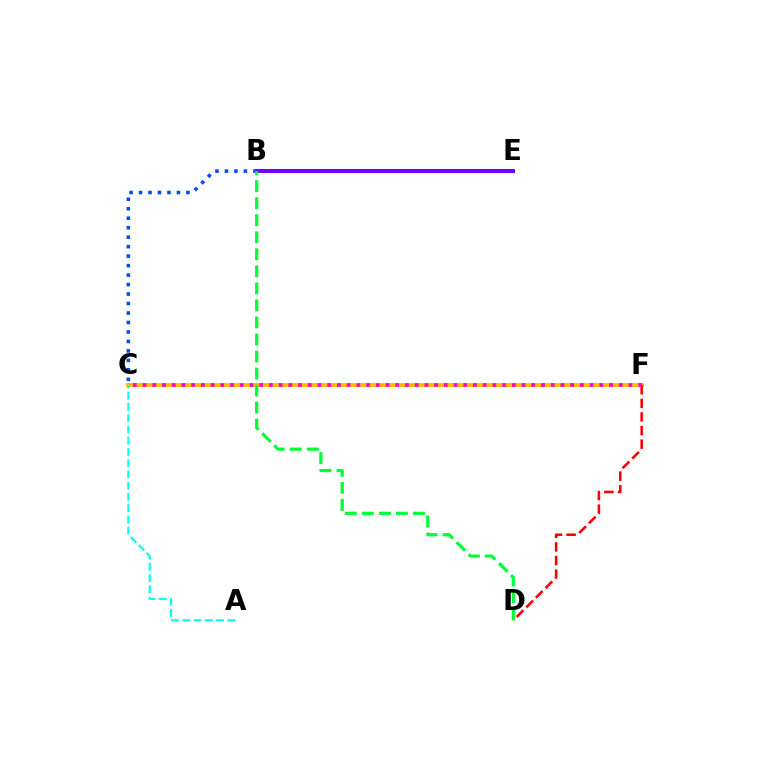{('B', 'C'): [{'color': '#004bff', 'line_style': 'dotted', 'thickness': 2.58}], ('C', 'F'): [{'color': '#ffbd00', 'line_style': 'solid', 'thickness': 2.81}, {'color': '#ff00cf', 'line_style': 'dotted', 'thickness': 2.64}], ('D', 'F'): [{'color': '#ff0000', 'line_style': 'dashed', 'thickness': 1.85}], ('A', 'C'): [{'color': '#00fff6', 'line_style': 'dashed', 'thickness': 1.53}], ('B', 'E'): [{'color': '#84ff00', 'line_style': 'dotted', 'thickness': 2.02}, {'color': '#7200ff', 'line_style': 'solid', 'thickness': 2.92}], ('B', 'D'): [{'color': '#00ff39', 'line_style': 'dashed', 'thickness': 2.31}]}